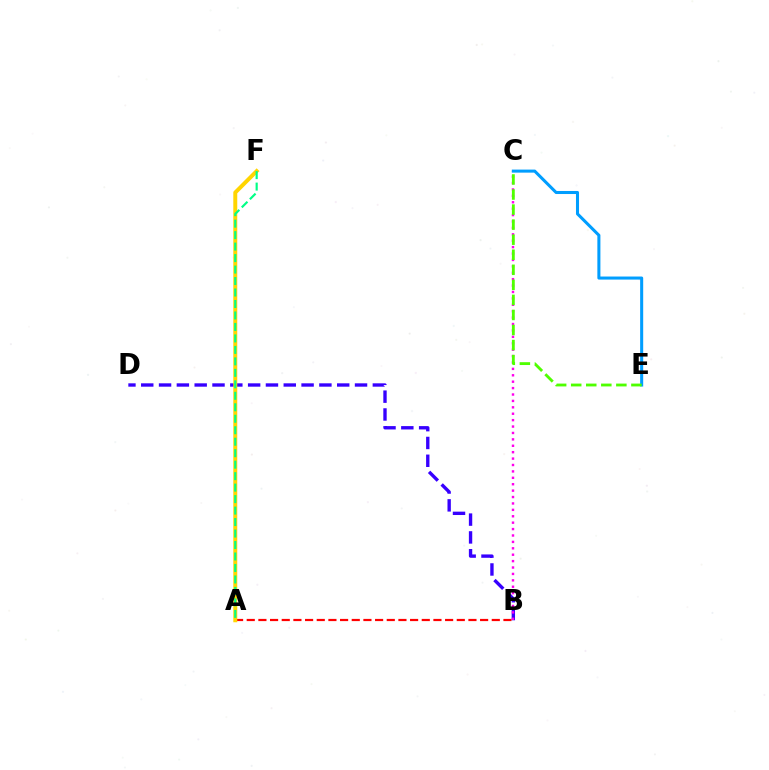{('A', 'B'): [{'color': '#ff0000', 'line_style': 'dashed', 'thickness': 1.59}], ('B', 'D'): [{'color': '#3700ff', 'line_style': 'dashed', 'thickness': 2.42}], ('B', 'C'): [{'color': '#ff00ed', 'line_style': 'dotted', 'thickness': 1.74}], ('A', 'F'): [{'color': '#ffd500', 'line_style': 'solid', 'thickness': 2.85}, {'color': '#00ff86', 'line_style': 'dashed', 'thickness': 1.56}], ('C', 'E'): [{'color': '#009eff', 'line_style': 'solid', 'thickness': 2.19}, {'color': '#4fff00', 'line_style': 'dashed', 'thickness': 2.04}]}